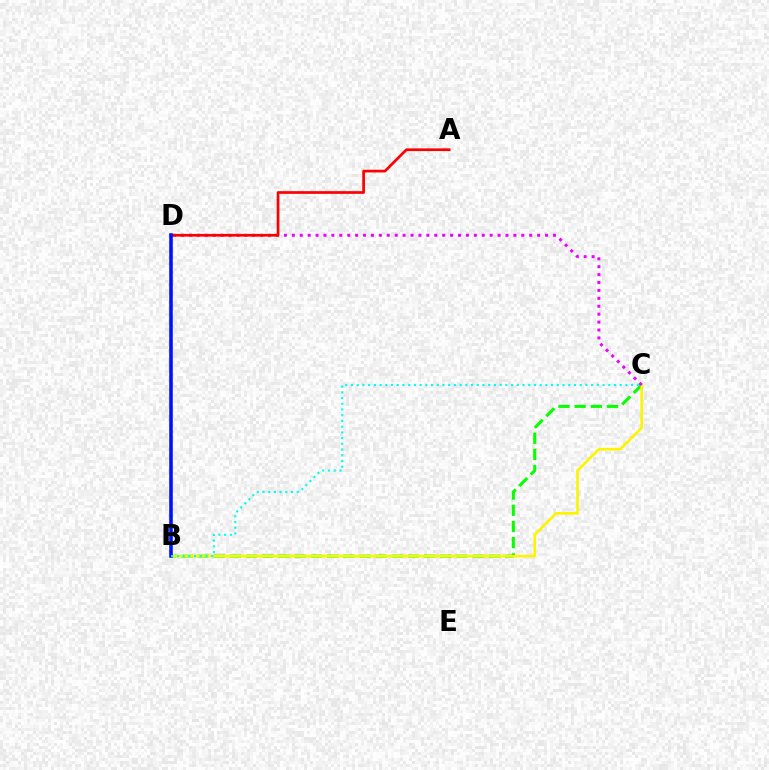{('B', 'C'): [{'color': '#08ff00', 'line_style': 'dashed', 'thickness': 2.2}, {'color': '#fcf500', 'line_style': 'solid', 'thickness': 1.91}, {'color': '#00fff6', 'line_style': 'dotted', 'thickness': 1.55}], ('C', 'D'): [{'color': '#ee00ff', 'line_style': 'dotted', 'thickness': 2.15}], ('A', 'D'): [{'color': '#ff0000', 'line_style': 'solid', 'thickness': 1.95}], ('B', 'D'): [{'color': '#0010ff', 'line_style': 'solid', 'thickness': 2.57}]}